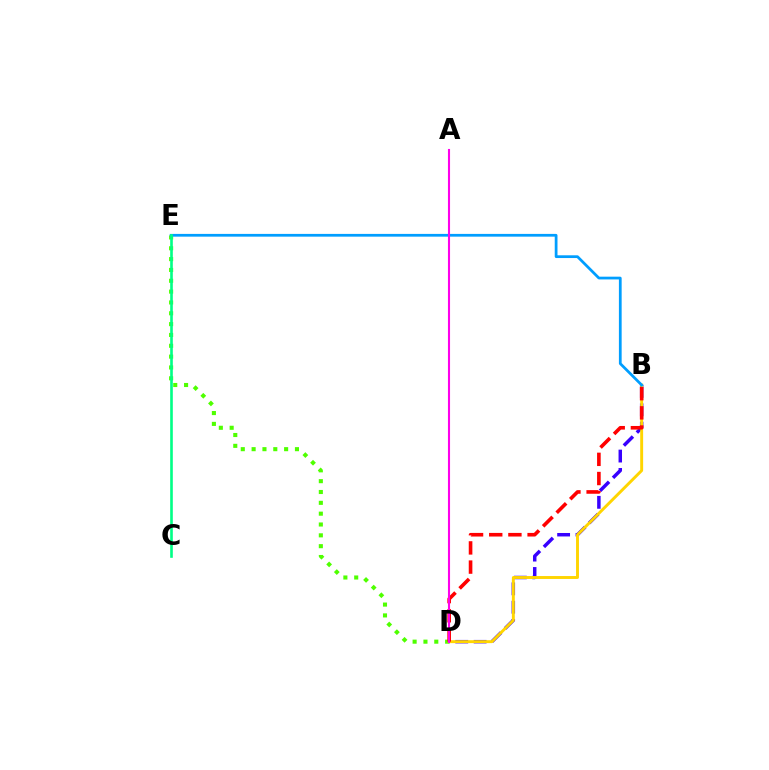{('D', 'E'): [{'color': '#4fff00', 'line_style': 'dotted', 'thickness': 2.94}], ('B', 'D'): [{'color': '#3700ff', 'line_style': 'dashed', 'thickness': 2.5}, {'color': '#ffd500', 'line_style': 'solid', 'thickness': 2.1}, {'color': '#ff0000', 'line_style': 'dashed', 'thickness': 2.61}], ('B', 'E'): [{'color': '#009eff', 'line_style': 'solid', 'thickness': 1.98}], ('C', 'E'): [{'color': '#00ff86', 'line_style': 'solid', 'thickness': 1.89}], ('A', 'D'): [{'color': '#ff00ed', 'line_style': 'solid', 'thickness': 1.51}]}